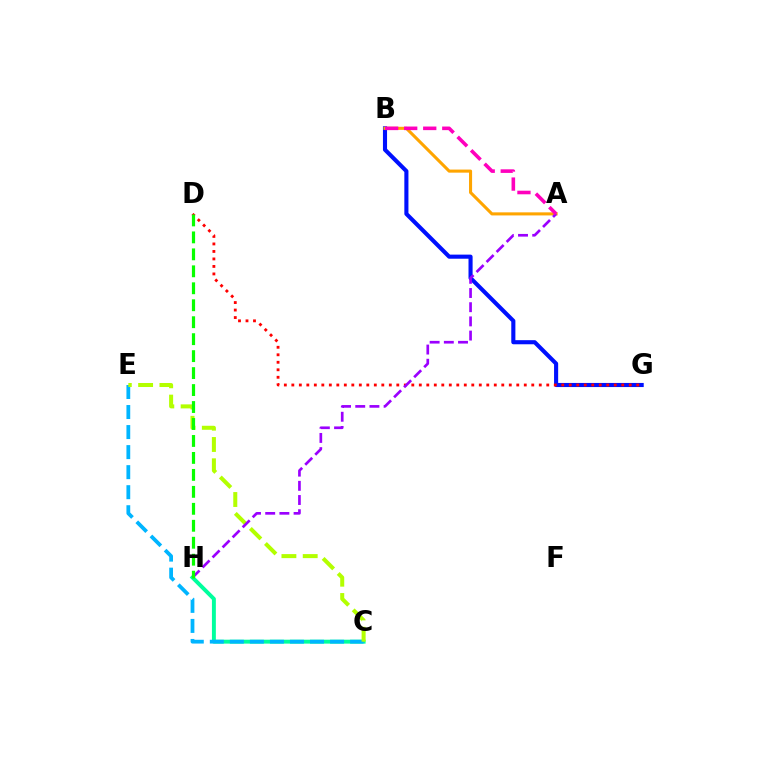{('B', 'G'): [{'color': '#0010ff', 'line_style': 'solid', 'thickness': 2.95}], ('C', 'H'): [{'color': '#00ff9d', 'line_style': 'solid', 'thickness': 2.83}], ('A', 'B'): [{'color': '#ffa500', 'line_style': 'solid', 'thickness': 2.21}, {'color': '#ff00bd', 'line_style': 'dashed', 'thickness': 2.59}], ('D', 'G'): [{'color': '#ff0000', 'line_style': 'dotted', 'thickness': 2.04}], ('C', 'E'): [{'color': '#00b5ff', 'line_style': 'dashed', 'thickness': 2.72}, {'color': '#b3ff00', 'line_style': 'dashed', 'thickness': 2.89}], ('A', 'H'): [{'color': '#9b00ff', 'line_style': 'dashed', 'thickness': 1.93}], ('D', 'H'): [{'color': '#08ff00', 'line_style': 'dashed', 'thickness': 2.3}]}